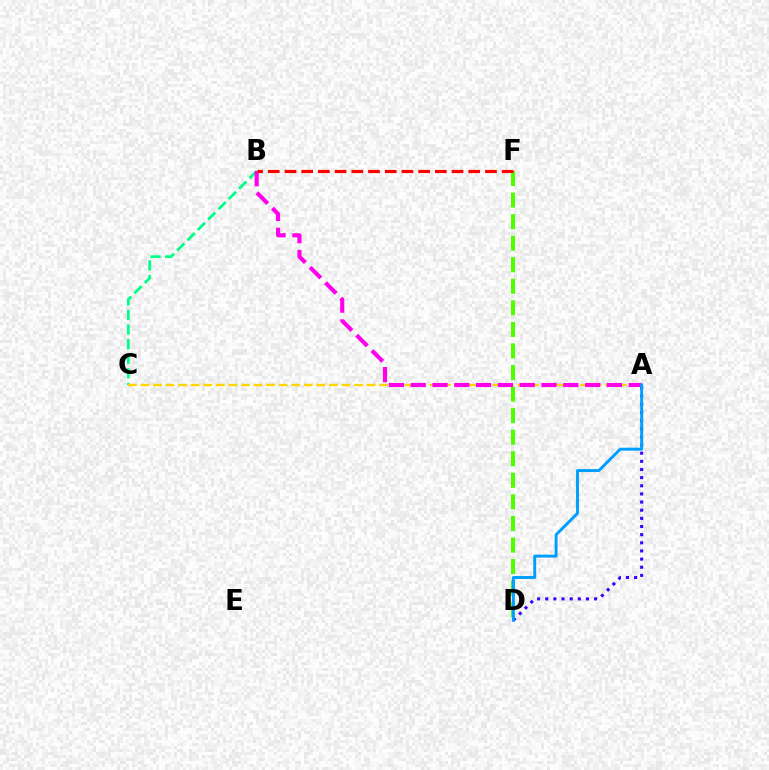{('B', 'C'): [{'color': '#00ff86', 'line_style': 'dashed', 'thickness': 1.98}], ('D', 'F'): [{'color': '#4fff00', 'line_style': 'dashed', 'thickness': 2.93}], ('A', 'D'): [{'color': '#3700ff', 'line_style': 'dotted', 'thickness': 2.21}, {'color': '#009eff', 'line_style': 'solid', 'thickness': 2.11}], ('A', 'C'): [{'color': '#ffd500', 'line_style': 'dashed', 'thickness': 1.71}], ('A', 'B'): [{'color': '#ff00ed', 'line_style': 'dashed', 'thickness': 2.96}], ('B', 'F'): [{'color': '#ff0000', 'line_style': 'dashed', 'thickness': 2.27}]}